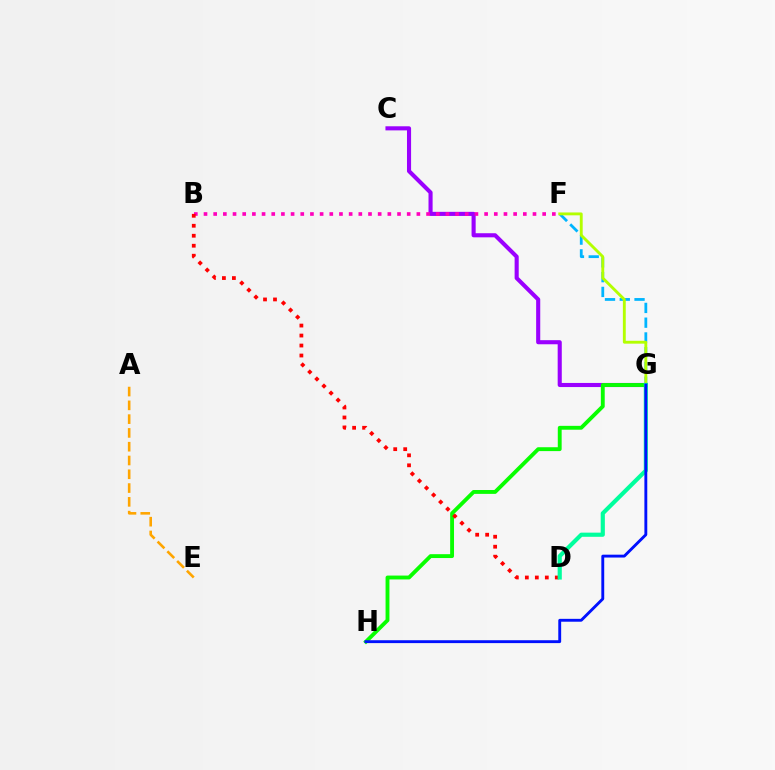{('C', 'G'): [{'color': '#9b00ff', 'line_style': 'solid', 'thickness': 2.95}], ('G', 'H'): [{'color': '#08ff00', 'line_style': 'solid', 'thickness': 2.78}, {'color': '#0010ff', 'line_style': 'solid', 'thickness': 2.07}], ('B', 'F'): [{'color': '#ff00bd', 'line_style': 'dotted', 'thickness': 2.63}], ('F', 'G'): [{'color': '#00b5ff', 'line_style': 'dashed', 'thickness': 2.01}, {'color': '#b3ff00', 'line_style': 'solid', 'thickness': 2.06}], ('B', 'D'): [{'color': '#ff0000', 'line_style': 'dotted', 'thickness': 2.71}], ('D', 'G'): [{'color': '#00ff9d', 'line_style': 'solid', 'thickness': 2.99}], ('A', 'E'): [{'color': '#ffa500', 'line_style': 'dashed', 'thickness': 1.87}]}